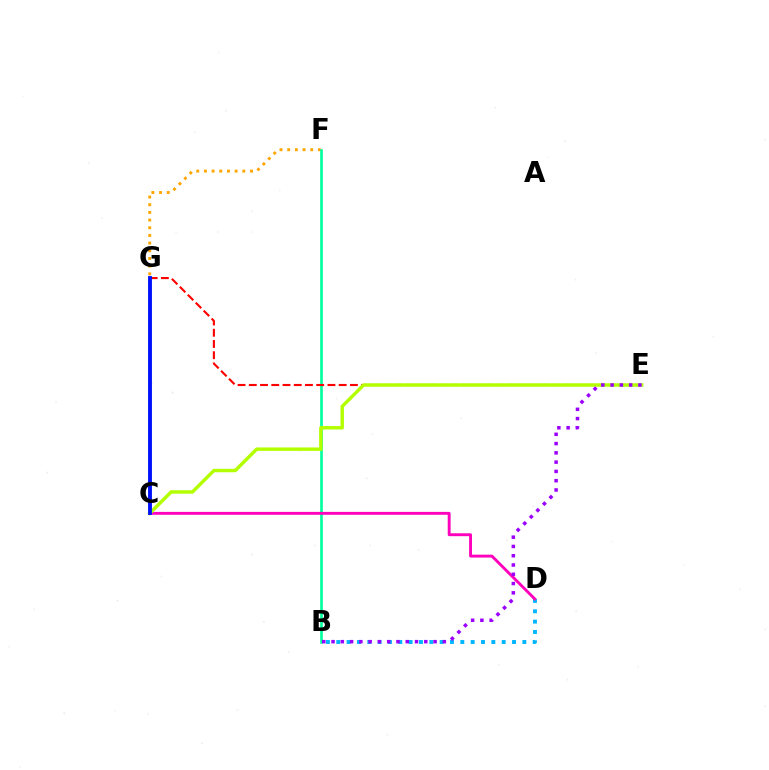{('C', 'F'): [{'color': '#ffa500', 'line_style': 'dotted', 'thickness': 2.09}], ('B', 'F'): [{'color': '#00ff9d', 'line_style': 'solid', 'thickness': 1.9}], ('C', 'G'): [{'color': '#08ff00', 'line_style': 'solid', 'thickness': 1.53}, {'color': '#0010ff', 'line_style': 'solid', 'thickness': 2.78}], ('E', 'G'): [{'color': '#ff0000', 'line_style': 'dashed', 'thickness': 1.53}], ('B', 'D'): [{'color': '#00b5ff', 'line_style': 'dotted', 'thickness': 2.81}], ('C', 'D'): [{'color': '#ff00bd', 'line_style': 'solid', 'thickness': 2.08}], ('C', 'E'): [{'color': '#b3ff00', 'line_style': 'solid', 'thickness': 2.48}], ('B', 'E'): [{'color': '#9b00ff', 'line_style': 'dotted', 'thickness': 2.52}]}